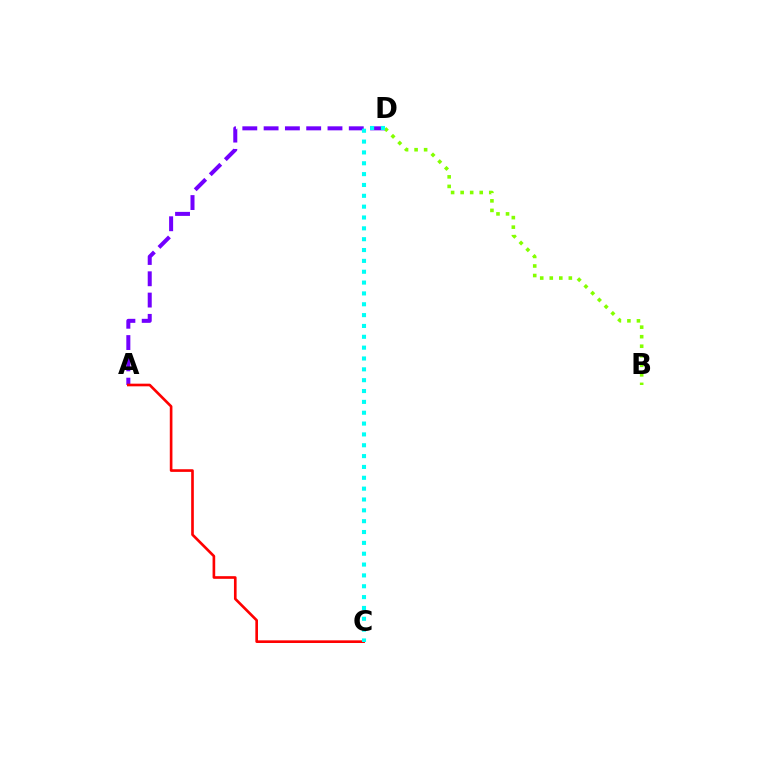{('B', 'D'): [{'color': '#84ff00', 'line_style': 'dotted', 'thickness': 2.59}], ('A', 'D'): [{'color': '#7200ff', 'line_style': 'dashed', 'thickness': 2.89}], ('A', 'C'): [{'color': '#ff0000', 'line_style': 'solid', 'thickness': 1.91}], ('C', 'D'): [{'color': '#00fff6', 'line_style': 'dotted', 'thickness': 2.95}]}